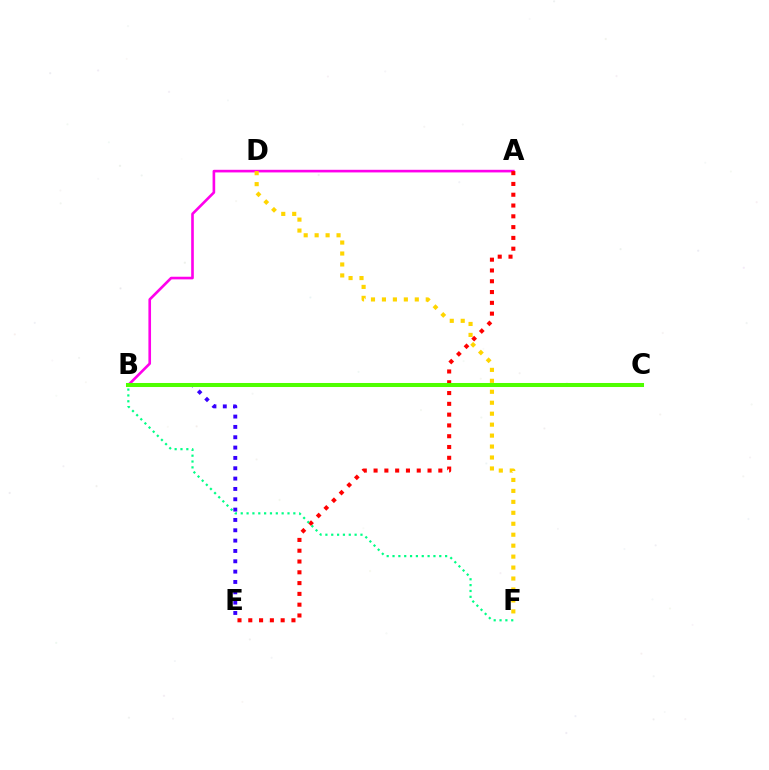{('B', 'E'): [{'color': '#3700ff', 'line_style': 'dotted', 'thickness': 2.81}], ('A', 'B'): [{'color': '#ff00ed', 'line_style': 'solid', 'thickness': 1.89}], ('B', 'C'): [{'color': '#009eff', 'line_style': 'solid', 'thickness': 1.94}, {'color': '#4fff00', 'line_style': 'solid', 'thickness': 2.9}], ('A', 'E'): [{'color': '#ff0000', 'line_style': 'dotted', 'thickness': 2.93}], ('D', 'F'): [{'color': '#ffd500', 'line_style': 'dotted', 'thickness': 2.98}], ('B', 'F'): [{'color': '#00ff86', 'line_style': 'dotted', 'thickness': 1.59}]}